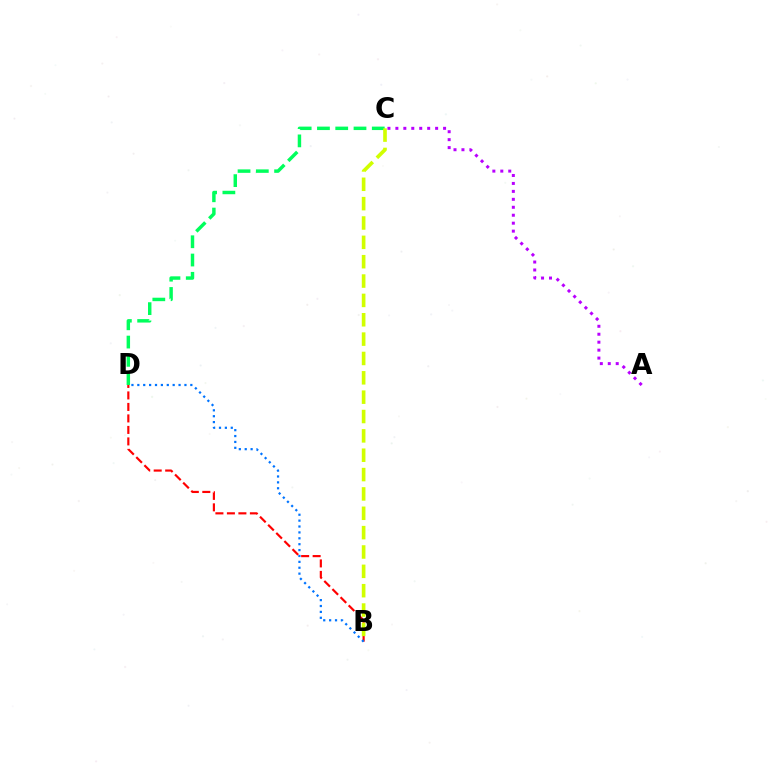{('C', 'D'): [{'color': '#00ff5c', 'line_style': 'dashed', 'thickness': 2.48}], ('A', 'C'): [{'color': '#b900ff', 'line_style': 'dotted', 'thickness': 2.16}], ('B', 'D'): [{'color': '#ff0000', 'line_style': 'dashed', 'thickness': 1.56}, {'color': '#0074ff', 'line_style': 'dotted', 'thickness': 1.6}], ('B', 'C'): [{'color': '#d1ff00', 'line_style': 'dashed', 'thickness': 2.63}]}